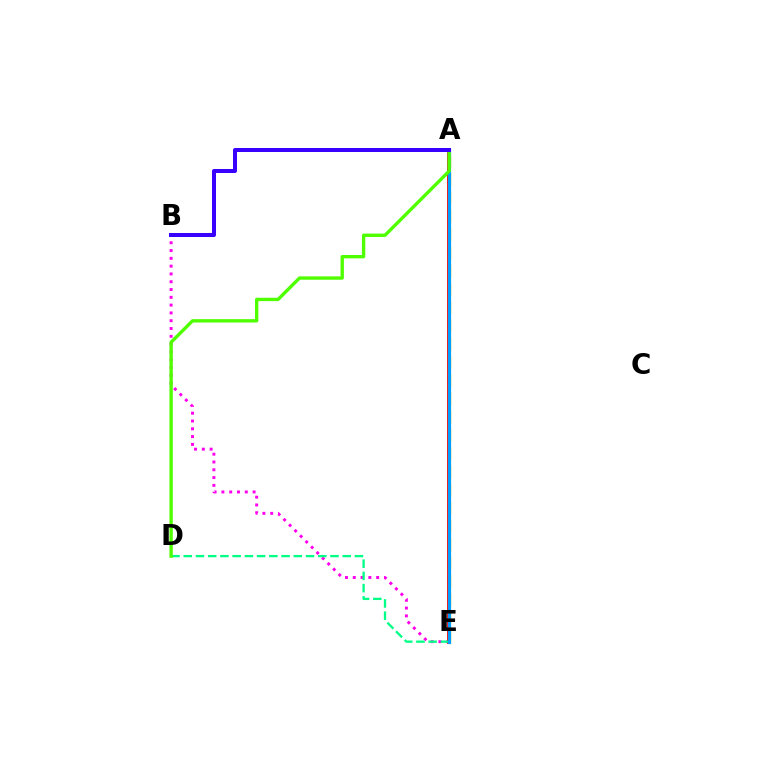{('A', 'E'): [{'color': '#ffd500', 'line_style': 'dashed', 'thickness': 2.48}, {'color': '#ff0000', 'line_style': 'solid', 'thickness': 2.77}, {'color': '#009eff', 'line_style': 'solid', 'thickness': 2.3}], ('B', 'E'): [{'color': '#ff00ed', 'line_style': 'dotted', 'thickness': 2.12}], ('D', 'E'): [{'color': '#00ff86', 'line_style': 'dashed', 'thickness': 1.66}], ('A', 'D'): [{'color': '#4fff00', 'line_style': 'solid', 'thickness': 2.42}], ('A', 'B'): [{'color': '#3700ff', 'line_style': 'solid', 'thickness': 2.89}]}